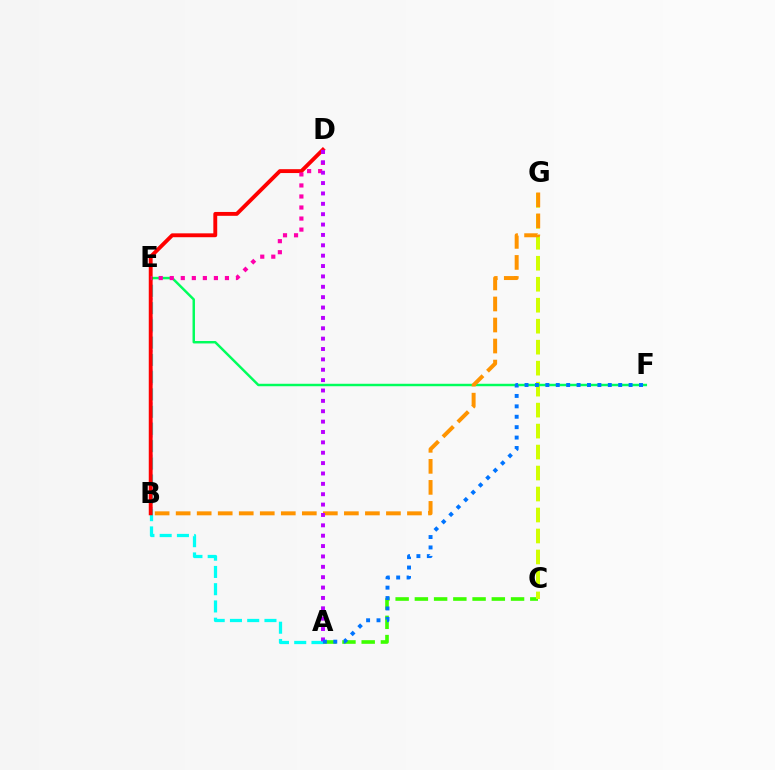{('A', 'C'): [{'color': '#3dff00', 'line_style': 'dashed', 'thickness': 2.61}], ('B', 'E'): [{'color': '#2500ff', 'line_style': 'dotted', 'thickness': 1.78}], ('C', 'G'): [{'color': '#d1ff00', 'line_style': 'dashed', 'thickness': 2.85}], ('A', 'E'): [{'color': '#00fff6', 'line_style': 'dashed', 'thickness': 2.34}], ('E', 'F'): [{'color': '#00ff5c', 'line_style': 'solid', 'thickness': 1.77}], ('B', 'D'): [{'color': '#ff0000', 'line_style': 'solid', 'thickness': 2.79}], ('D', 'E'): [{'color': '#ff00ac', 'line_style': 'dotted', 'thickness': 3.0}], ('B', 'G'): [{'color': '#ff9400', 'line_style': 'dashed', 'thickness': 2.86}], ('A', 'D'): [{'color': '#b900ff', 'line_style': 'dotted', 'thickness': 2.82}], ('A', 'F'): [{'color': '#0074ff', 'line_style': 'dotted', 'thickness': 2.83}]}